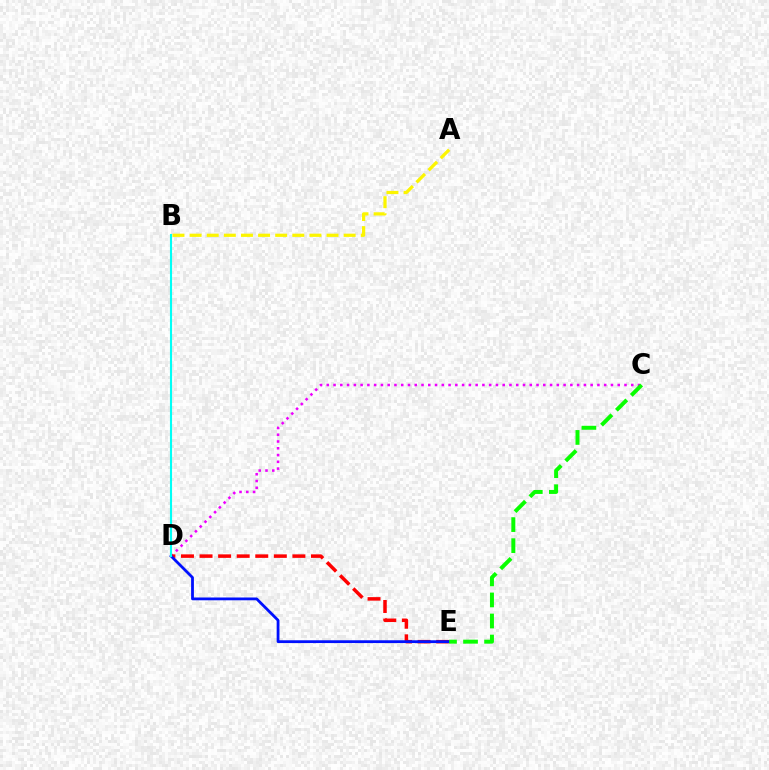{('C', 'D'): [{'color': '#ee00ff', 'line_style': 'dotted', 'thickness': 1.84}], ('D', 'E'): [{'color': '#ff0000', 'line_style': 'dashed', 'thickness': 2.52}, {'color': '#0010ff', 'line_style': 'solid', 'thickness': 2.01}], ('B', 'D'): [{'color': '#00fff6', 'line_style': 'solid', 'thickness': 1.52}], ('A', 'B'): [{'color': '#fcf500', 'line_style': 'dashed', 'thickness': 2.33}], ('C', 'E'): [{'color': '#08ff00', 'line_style': 'dashed', 'thickness': 2.86}]}